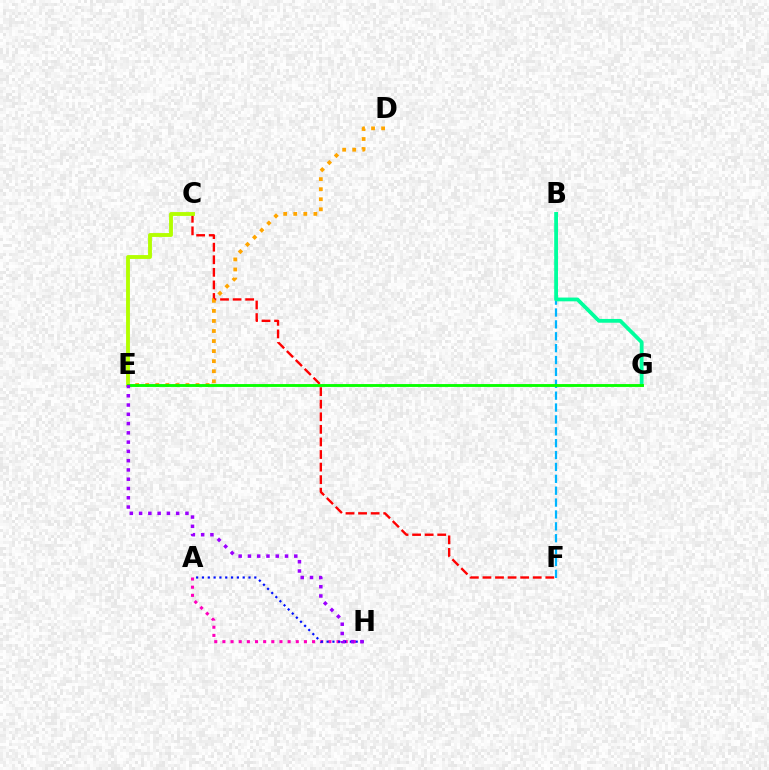{('A', 'H'): [{'color': '#ff00bd', 'line_style': 'dotted', 'thickness': 2.21}, {'color': '#0010ff', 'line_style': 'dotted', 'thickness': 1.58}], ('C', 'F'): [{'color': '#ff0000', 'line_style': 'dashed', 'thickness': 1.71}], ('B', 'F'): [{'color': '#00b5ff', 'line_style': 'dashed', 'thickness': 1.61}], ('B', 'G'): [{'color': '#00ff9d', 'line_style': 'solid', 'thickness': 2.72}], ('D', 'E'): [{'color': '#ffa500', 'line_style': 'dotted', 'thickness': 2.73}], ('C', 'E'): [{'color': '#b3ff00', 'line_style': 'solid', 'thickness': 2.78}], ('E', 'G'): [{'color': '#08ff00', 'line_style': 'solid', 'thickness': 2.06}], ('E', 'H'): [{'color': '#9b00ff', 'line_style': 'dotted', 'thickness': 2.52}]}